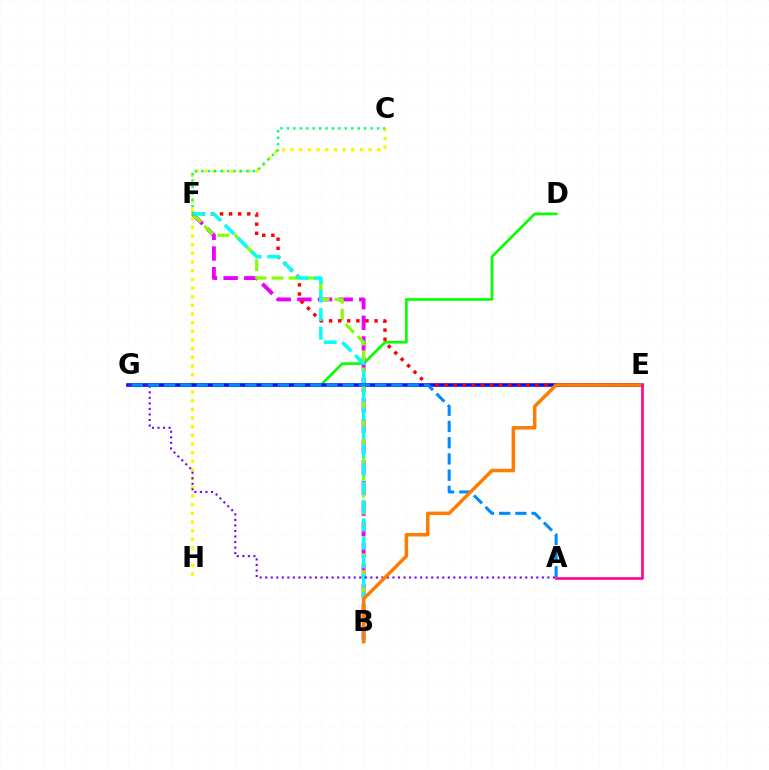{('D', 'G'): [{'color': '#08ff00', 'line_style': 'solid', 'thickness': 1.94}], ('B', 'F'): [{'color': '#ee00ff', 'line_style': 'dashed', 'thickness': 2.8}, {'color': '#84ff00', 'line_style': 'dashed', 'thickness': 2.29}, {'color': '#00fff6', 'line_style': 'dashed', 'thickness': 2.51}], ('C', 'H'): [{'color': '#fcf500', 'line_style': 'dotted', 'thickness': 2.35}], ('E', 'G'): [{'color': '#0010ff', 'line_style': 'solid', 'thickness': 2.57}], ('E', 'F'): [{'color': '#ff0000', 'line_style': 'dotted', 'thickness': 2.47}], ('A', 'G'): [{'color': '#7200ff', 'line_style': 'dotted', 'thickness': 1.5}, {'color': '#008cff', 'line_style': 'dashed', 'thickness': 2.21}], ('C', 'F'): [{'color': '#00ff74', 'line_style': 'dotted', 'thickness': 1.75}], ('B', 'E'): [{'color': '#ff7c00', 'line_style': 'solid', 'thickness': 2.51}], ('A', 'E'): [{'color': '#ff0094', 'line_style': 'solid', 'thickness': 1.88}]}